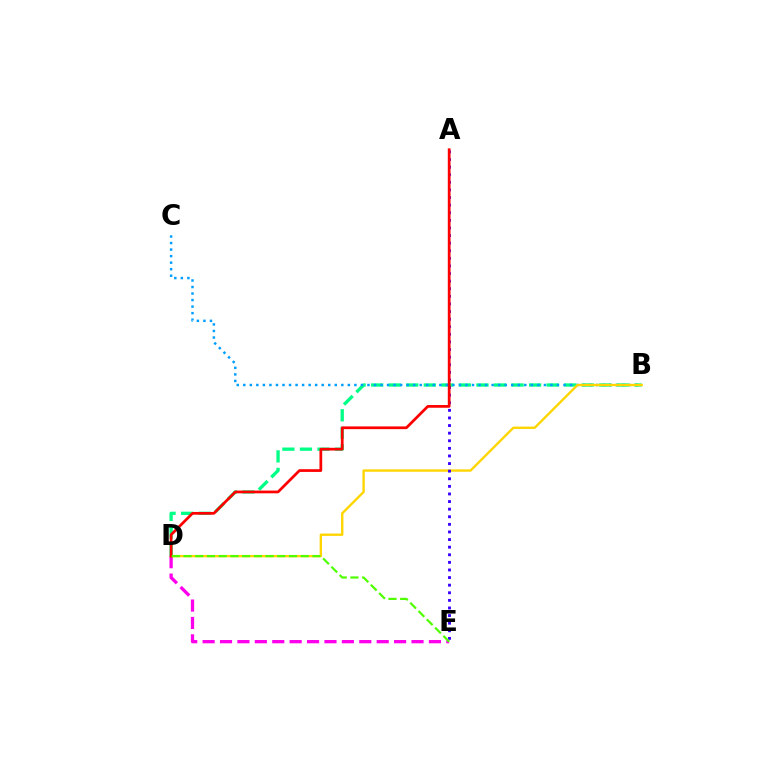{('B', 'D'): [{'color': '#00ff86', 'line_style': 'dashed', 'thickness': 2.38}, {'color': '#ffd500', 'line_style': 'solid', 'thickness': 1.7}], ('B', 'C'): [{'color': '#009eff', 'line_style': 'dotted', 'thickness': 1.78}], ('D', 'E'): [{'color': '#ff00ed', 'line_style': 'dashed', 'thickness': 2.36}, {'color': '#4fff00', 'line_style': 'dashed', 'thickness': 1.59}], ('A', 'E'): [{'color': '#3700ff', 'line_style': 'dotted', 'thickness': 2.07}], ('A', 'D'): [{'color': '#ff0000', 'line_style': 'solid', 'thickness': 1.96}]}